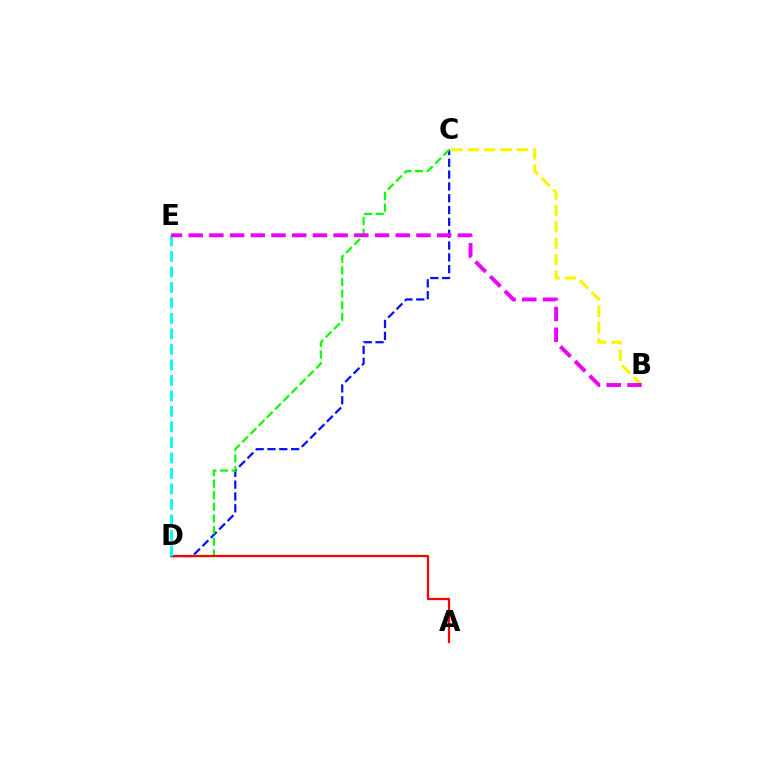{('C', 'D'): [{'color': '#0010ff', 'line_style': 'dashed', 'thickness': 1.61}, {'color': '#08ff00', 'line_style': 'dashed', 'thickness': 1.58}], ('B', 'C'): [{'color': '#fcf500', 'line_style': 'dashed', 'thickness': 2.23}], ('A', 'D'): [{'color': '#ff0000', 'line_style': 'solid', 'thickness': 1.61}], ('D', 'E'): [{'color': '#00fff6', 'line_style': 'dashed', 'thickness': 2.11}], ('B', 'E'): [{'color': '#ee00ff', 'line_style': 'dashed', 'thickness': 2.81}]}